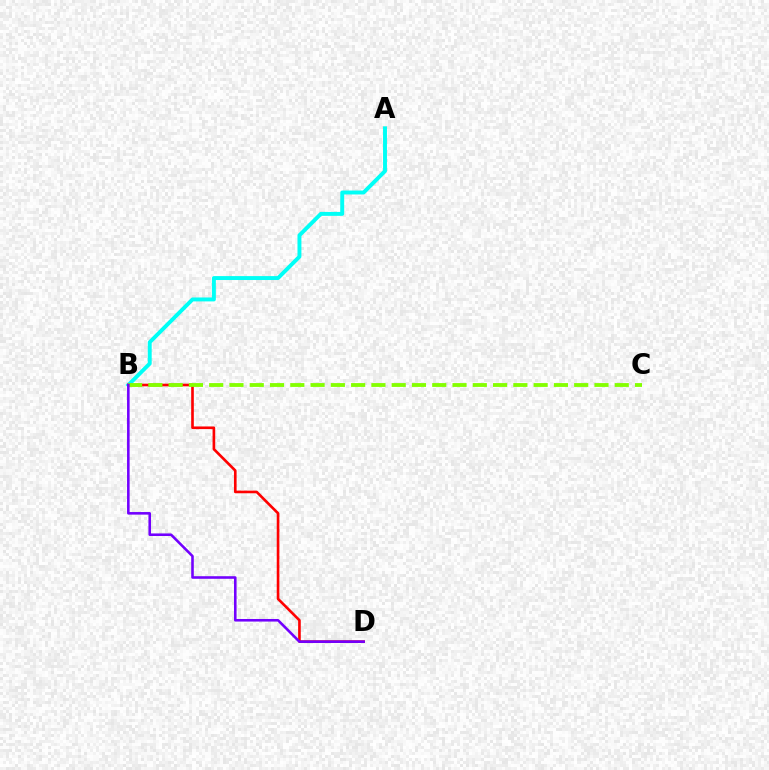{('A', 'B'): [{'color': '#00fff6', 'line_style': 'solid', 'thickness': 2.83}], ('B', 'D'): [{'color': '#ff0000', 'line_style': 'solid', 'thickness': 1.9}, {'color': '#7200ff', 'line_style': 'solid', 'thickness': 1.86}], ('B', 'C'): [{'color': '#84ff00', 'line_style': 'dashed', 'thickness': 2.75}]}